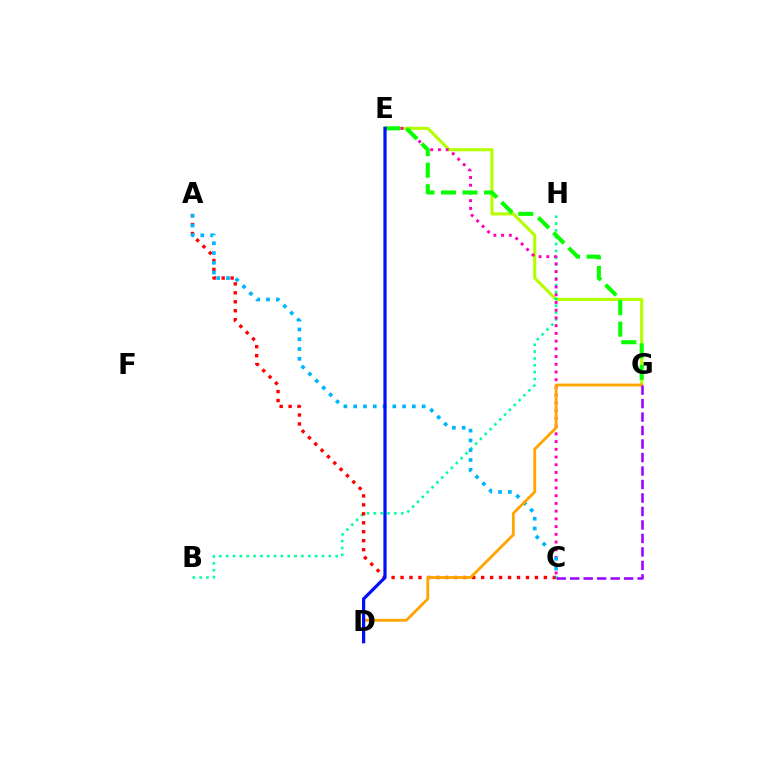{('E', 'G'): [{'color': '#b3ff00', 'line_style': 'solid', 'thickness': 2.22}, {'color': '#08ff00', 'line_style': 'dashed', 'thickness': 2.92}], ('B', 'H'): [{'color': '#00ff9d', 'line_style': 'dotted', 'thickness': 1.86}], ('A', 'C'): [{'color': '#ff0000', 'line_style': 'dotted', 'thickness': 2.43}, {'color': '#00b5ff', 'line_style': 'dotted', 'thickness': 2.66}], ('C', 'E'): [{'color': '#ff00bd', 'line_style': 'dotted', 'thickness': 2.1}], ('D', 'G'): [{'color': '#ffa500', 'line_style': 'solid', 'thickness': 2.04}], ('C', 'G'): [{'color': '#9b00ff', 'line_style': 'dashed', 'thickness': 1.83}], ('D', 'E'): [{'color': '#0010ff', 'line_style': 'solid', 'thickness': 2.31}]}